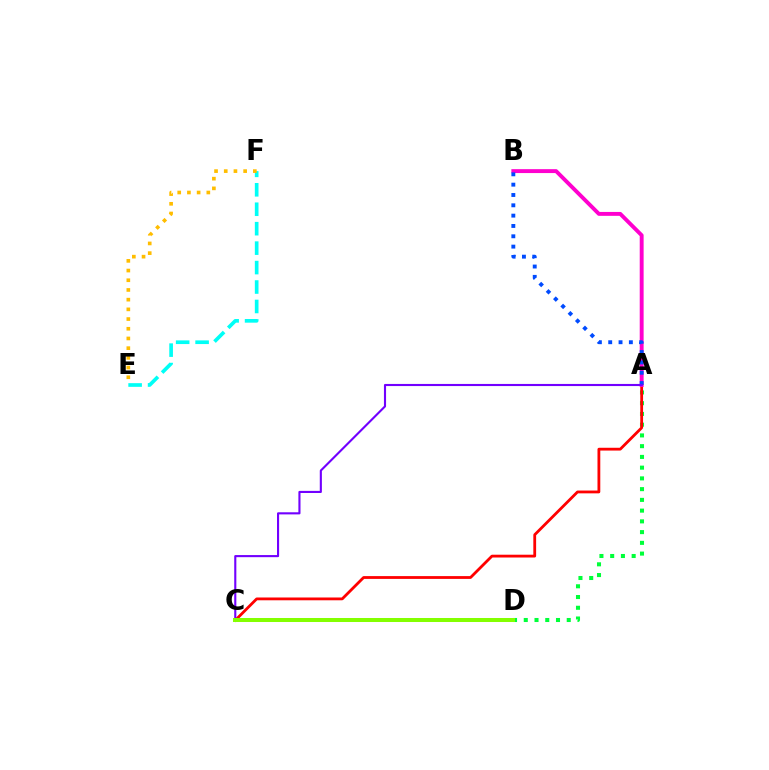{('A', 'D'): [{'color': '#00ff39', 'line_style': 'dotted', 'thickness': 2.92}], ('A', 'C'): [{'color': '#ff0000', 'line_style': 'solid', 'thickness': 2.02}, {'color': '#7200ff', 'line_style': 'solid', 'thickness': 1.52}], ('E', 'F'): [{'color': '#00fff6', 'line_style': 'dashed', 'thickness': 2.64}, {'color': '#ffbd00', 'line_style': 'dotted', 'thickness': 2.64}], ('A', 'B'): [{'color': '#ff00cf', 'line_style': 'solid', 'thickness': 2.81}, {'color': '#004bff', 'line_style': 'dotted', 'thickness': 2.81}], ('C', 'D'): [{'color': '#84ff00', 'line_style': 'solid', 'thickness': 2.89}]}